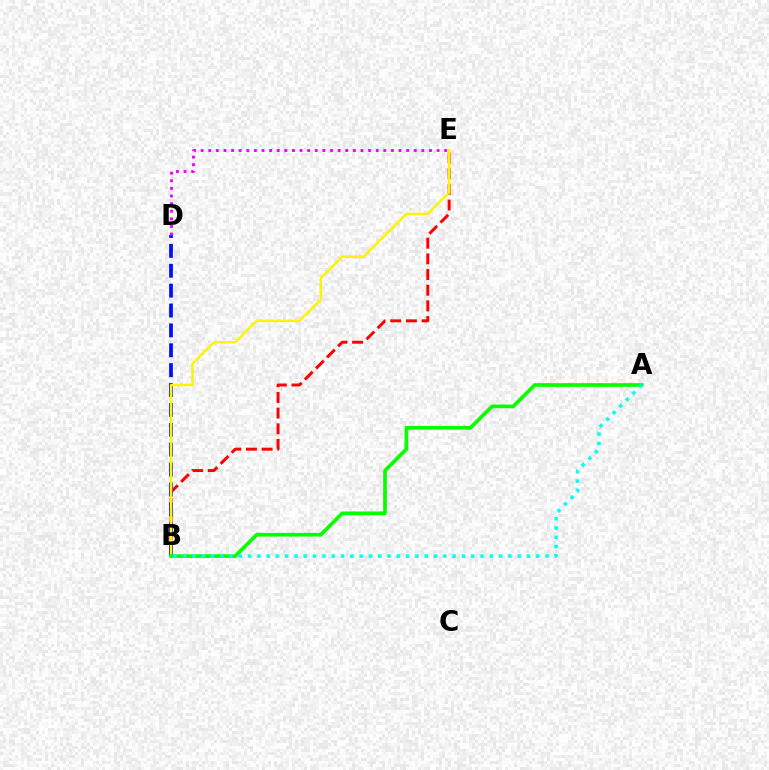{('B', 'E'): [{'color': '#ff0000', 'line_style': 'dashed', 'thickness': 2.13}, {'color': '#fcf500', 'line_style': 'solid', 'thickness': 1.77}], ('B', 'D'): [{'color': '#0010ff', 'line_style': 'dashed', 'thickness': 2.7}], ('D', 'E'): [{'color': '#ee00ff', 'line_style': 'dotted', 'thickness': 2.07}], ('A', 'B'): [{'color': '#08ff00', 'line_style': 'solid', 'thickness': 2.65}, {'color': '#00fff6', 'line_style': 'dotted', 'thickness': 2.53}]}